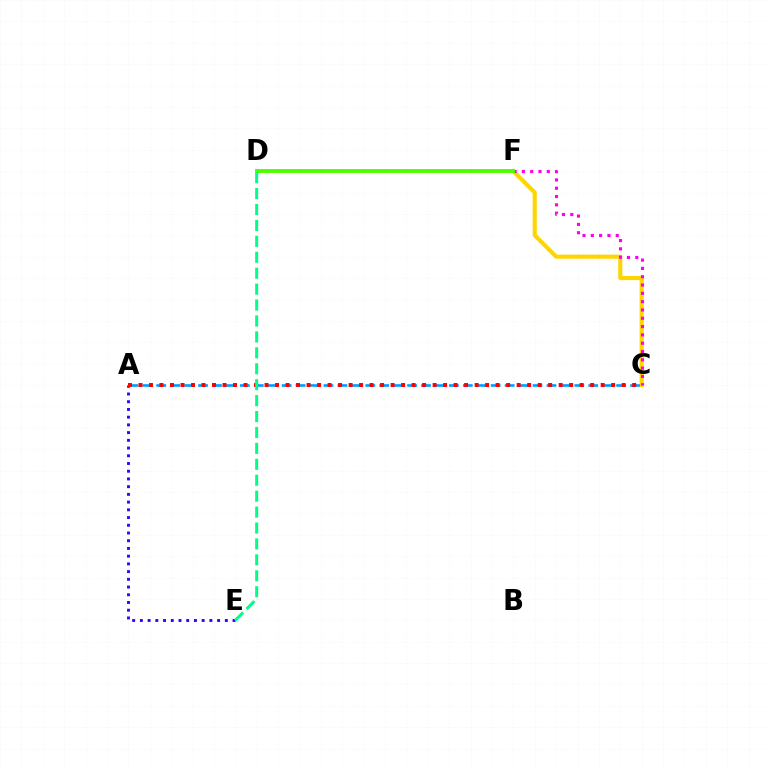{('C', 'F'): [{'color': '#ffd500', 'line_style': 'solid', 'thickness': 2.95}, {'color': '#ff00ed', 'line_style': 'dotted', 'thickness': 2.26}], ('A', 'C'): [{'color': '#009eff', 'line_style': 'dashed', 'thickness': 1.89}, {'color': '#ff0000', 'line_style': 'dotted', 'thickness': 2.85}], ('A', 'E'): [{'color': '#3700ff', 'line_style': 'dotted', 'thickness': 2.1}], ('D', 'F'): [{'color': '#4fff00', 'line_style': 'solid', 'thickness': 2.81}], ('D', 'E'): [{'color': '#00ff86', 'line_style': 'dashed', 'thickness': 2.16}]}